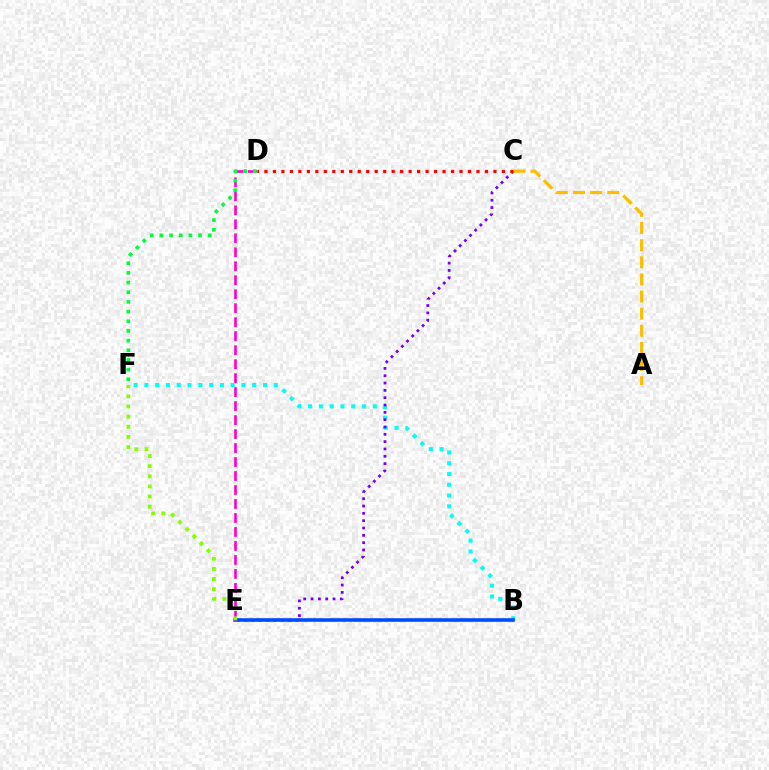{('B', 'F'): [{'color': '#00fff6', 'line_style': 'dotted', 'thickness': 2.93}], ('C', 'E'): [{'color': '#7200ff', 'line_style': 'dotted', 'thickness': 1.99}], ('A', 'C'): [{'color': '#ffbd00', 'line_style': 'dashed', 'thickness': 2.33}], ('B', 'E'): [{'color': '#004bff', 'line_style': 'solid', 'thickness': 2.61}], ('D', 'E'): [{'color': '#ff00cf', 'line_style': 'dashed', 'thickness': 1.9}], ('C', 'D'): [{'color': '#ff0000', 'line_style': 'dotted', 'thickness': 2.3}], ('D', 'F'): [{'color': '#00ff39', 'line_style': 'dotted', 'thickness': 2.63}], ('E', 'F'): [{'color': '#84ff00', 'line_style': 'dotted', 'thickness': 2.75}]}